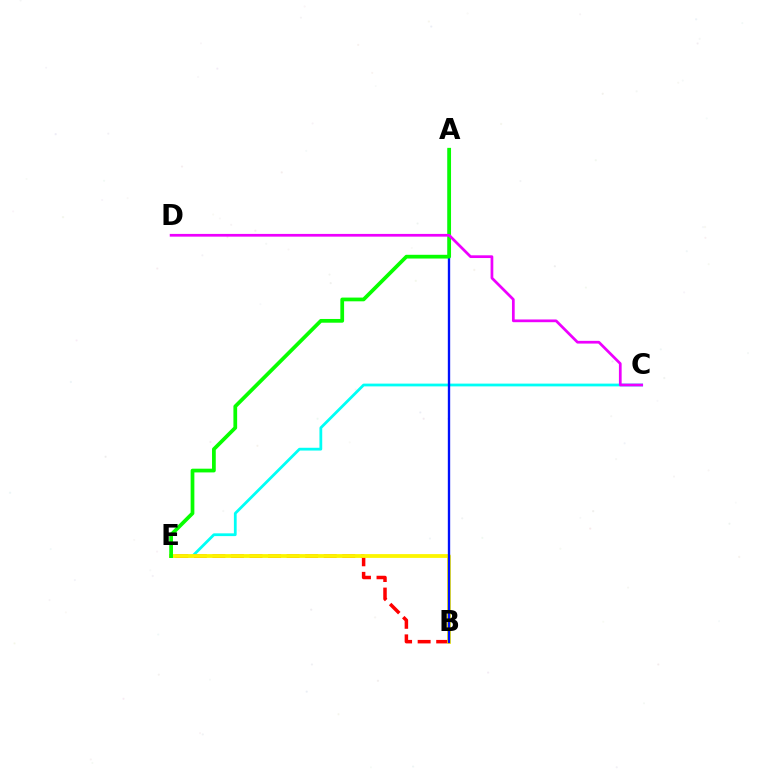{('C', 'E'): [{'color': '#00fff6', 'line_style': 'solid', 'thickness': 2.0}], ('B', 'E'): [{'color': '#ff0000', 'line_style': 'dashed', 'thickness': 2.52}, {'color': '#fcf500', 'line_style': 'solid', 'thickness': 2.73}], ('A', 'B'): [{'color': '#0010ff', 'line_style': 'solid', 'thickness': 1.69}], ('A', 'E'): [{'color': '#08ff00', 'line_style': 'solid', 'thickness': 2.69}], ('C', 'D'): [{'color': '#ee00ff', 'line_style': 'solid', 'thickness': 1.96}]}